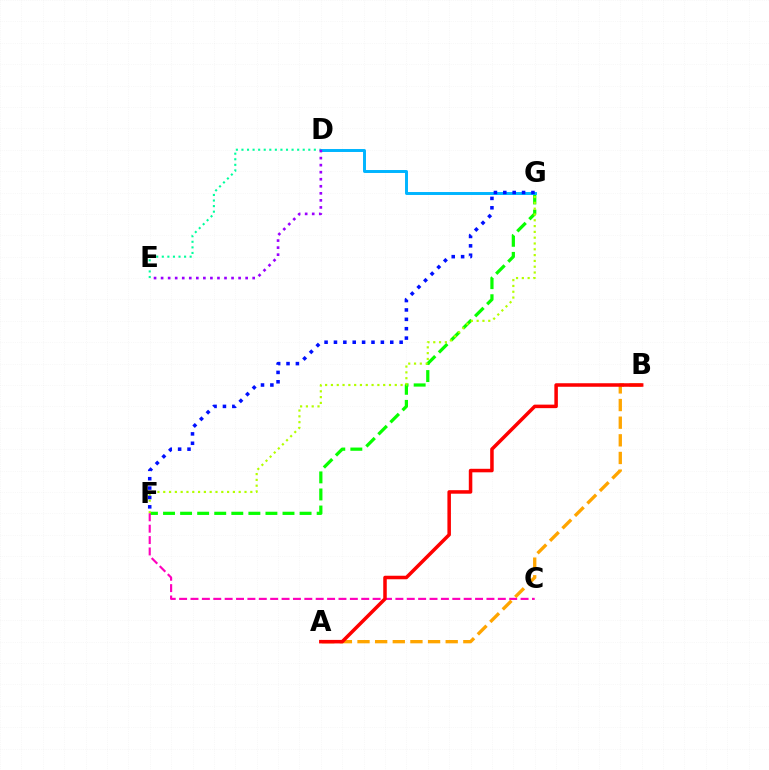{('D', 'E'): [{'color': '#00ff9d', 'line_style': 'dotted', 'thickness': 1.51}, {'color': '#9b00ff', 'line_style': 'dotted', 'thickness': 1.91}], ('F', 'G'): [{'color': '#08ff00', 'line_style': 'dashed', 'thickness': 2.32}, {'color': '#b3ff00', 'line_style': 'dotted', 'thickness': 1.58}, {'color': '#0010ff', 'line_style': 'dotted', 'thickness': 2.55}], ('C', 'F'): [{'color': '#ff00bd', 'line_style': 'dashed', 'thickness': 1.55}], ('D', 'G'): [{'color': '#00b5ff', 'line_style': 'solid', 'thickness': 2.13}], ('A', 'B'): [{'color': '#ffa500', 'line_style': 'dashed', 'thickness': 2.4}, {'color': '#ff0000', 'line_style': 'solid', 'thickness': 2.53}]}